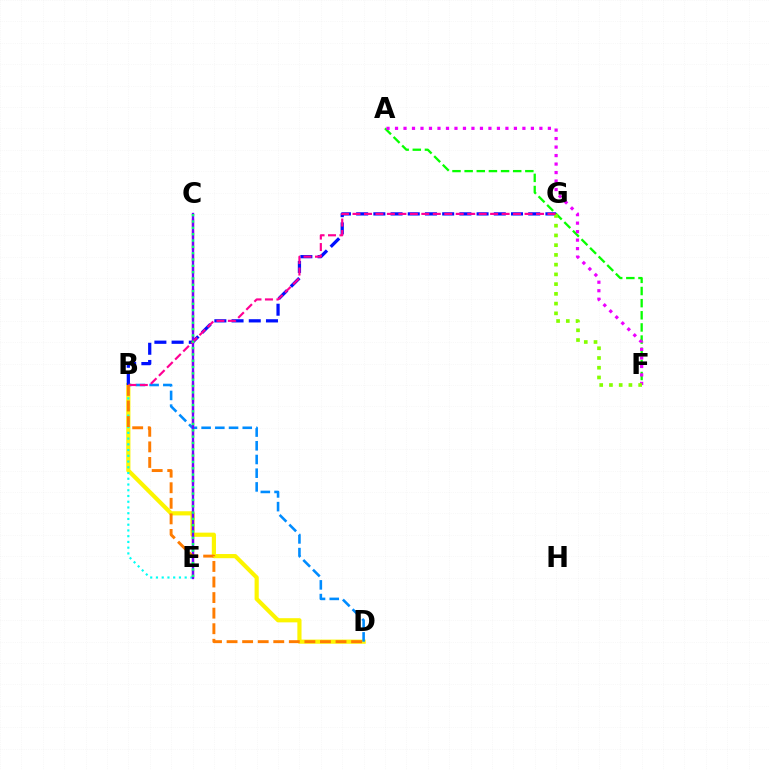{('B', 'D'): [{'color': '#fcf500', 'line_style': 'solid', 'thickness': 3.0}, {'color': '#008cff', 'line_style': 'dashed', 'thickness': 1.86}, {'color': '#ff7c00', 'line_style': 'dashed', 'thickness': 2.11}], ('B', 'G'): [{'color': '#0010ff', 'line_style': 'dashed', 'thickness': 2.34}, {'color': '#ff0094', 'line_style': 'dashed', 'thickness': 1.56}], ('C', 'E'): [{'color': '#ff0000', 'line_style': 'dashed', 'thickness': 1.59}, {'color': '#7200ff', 'line_style': 'solid', 'thickness': 1.7}, {'color': '#00ff74', 'line_style': 'dotted', 'thickness': 1.72}], ('A', 'F'): [{'color': '#08ff00', 'line_style': 'dashed', 'thickness': 1.65}, {'color': '#ee00ff', 'line_style': 'dotted', 'thickness': 2.31}], ('B', 'E'): [{'color': '#00fff6', 'line_style': 'dotted', 'thickness': 1.56}], ('F', 'G'): [{'color': '#84ff00', 'line_style': 'dotted', 'thickness': 2.65}]}